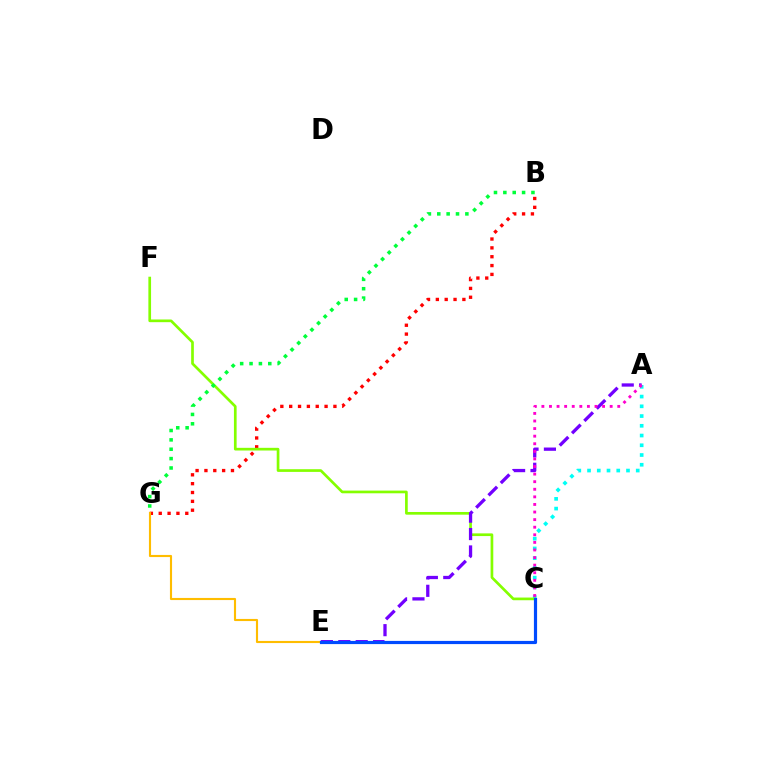{('B', 'G'): [{'color': '#ff0000', 'line_style': 'dotted', 'thickness': 2.4}, {'color': '#00ff39', 'line_style': 'dotted', 'thickness': 2.55}], ('A', 'C'): [{'color': '#00fff6', 'line_style': 'dotted', 'thickness': 2.65}, {'color': '#ff00cf', 'line_style': 'dotted', 'thickness': 2.06}], ('C', 'F'): [{'color': '#84ff00', 'line_style': 'solid', 'thickness': 1.93}], ('A', 'E'): [{'color': '#7200ff', 'line_style': 'dashed', 'thickness': 2.36}], ('E', 'G'): [{'color': '#ffbd00', 'line_style': 'solid', 'thickness': 1.53}], ('C', 'E'): [{'color': '#004bff', 'line_style': 'solid', 'thickness': 2.29}]}